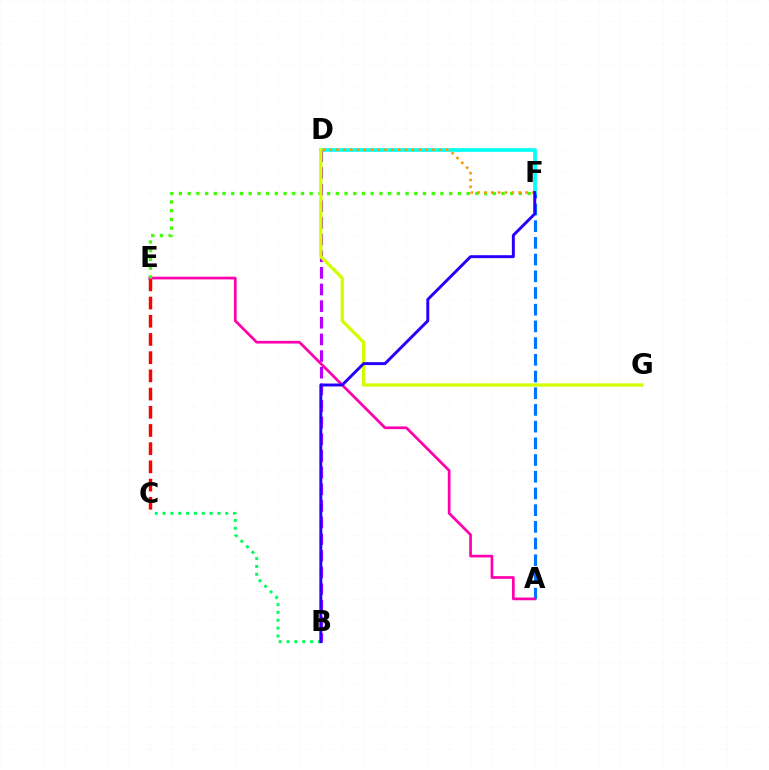{('C', 'E'): [{'color': '#ff0000', 'line_style': 'dashed', 'thickness': 2.47}], ('A', 'F'): [{'color': '#0074ff', 'line_style': 'dashed', 'thickness': 2.27}], ('A', 'E'): [{'color': '#ff00ac', 'line_style': 'solid', 'thickness': 1.95}], ('D', 'F'): [{'color': '#00fff6', 'line_style': 'solid', 'thickness': 2.64}, {'color': '#ff9400', 'line_style': 'dotted', 'thickness': 1.86}], ('E', 'F'): [{'color': '#3dff00', 'line_style': 'dotted', 'thickness': 2.37}], ('B', 'D'): [{'color': '#b900ff', 'line_style': 'dashed', 'thickness': 2.26}], ('D', 'G'): [{'color': '#d1ff00', 'line_style': 'solid', 'thickness': 2.37}], ('B', 'C'): [{'color': '#00ff5c', 'line_style': 'dotted', 'thickness': 2.13}], ('B', 'F'): [{'color': '#2500ff', 'line_style': 'solid', 'thickness': 2.11}]}